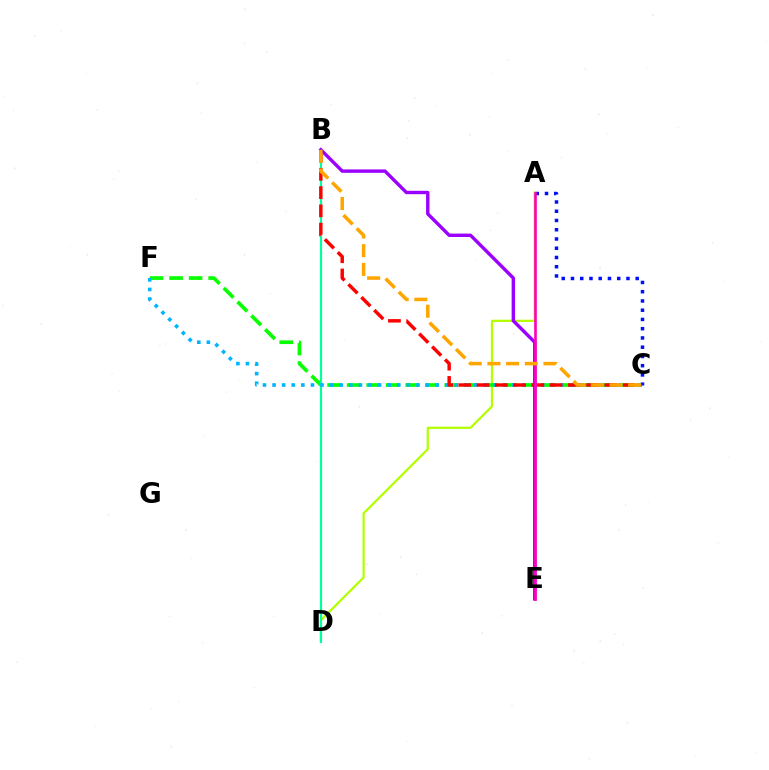{('A', 'D'): [{'color': '#b3ff00', 'line_style': 'solid', 'thickness': 1.61}], ('C', 'F'): [{'color': '#08ff00', 'line_style': 'dashed', 'thickness': 2.65}, {'color': '#00b5ff', 'line_style': 'dotted', 'thickness': 2.61}], ('B', 'D'): [{'color': '#00ff9d', 'line_style': 'solid', 'thickness': 1.56}], ('A', 'C'): [{'color': '#0010ff', 'line_style': 'dotted', 'thickness': 2.51}], ('B', 'C'): [{'color': '#ff0000', 'line_style': 'dashed', 'thickness': 2.48}, {'color': '#ffa500', 'line_style': 'dashed', 'thickness': 2.54}], ('B', 'E'): [{'color': '#9b00ff', 'line_style': 'solid', 'thickness': 2.44}], ('A', 'E'): [{'color': '#ff00bd', 'line_style': 'solid', 'thickness': 1.91}]}